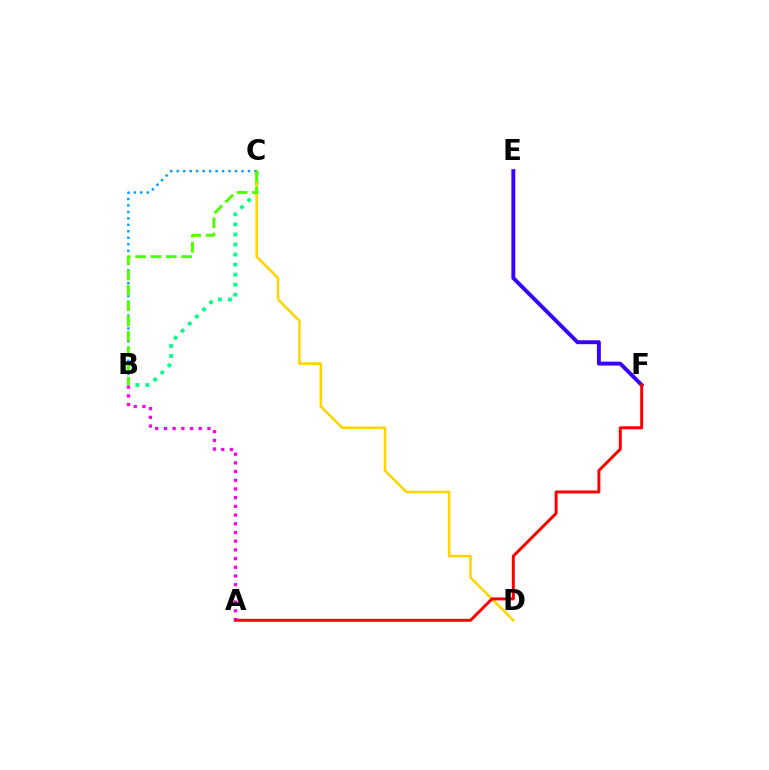{('E', 'F'): [{'color': '#3700ff', 'line_style': 'solid', 'thickness': 2.81}], ('B', 'C'): [{'color': '#00ff86', 'line_style': 'dotted', 'thickness': 2.73}, {'color': '#009eff', 'line_style': 'dotted', 'thickness': 1.76}, {'color': '#4fff00', 'line_style': 'dashed', 'thickness': 2.08}], ('A', 'B'): [{'color': '#ff00ed', 'line_style': 'dotted', 'thickness': 2.36}], ('C', 'D'): [{'color': '#ffd500', 'line_style': 'solid', 'thickness': 1.84}], ('A', 'F'): [{'color': '#ff0000', 'line_style': 'solid', 'thickness': 2.14}]}